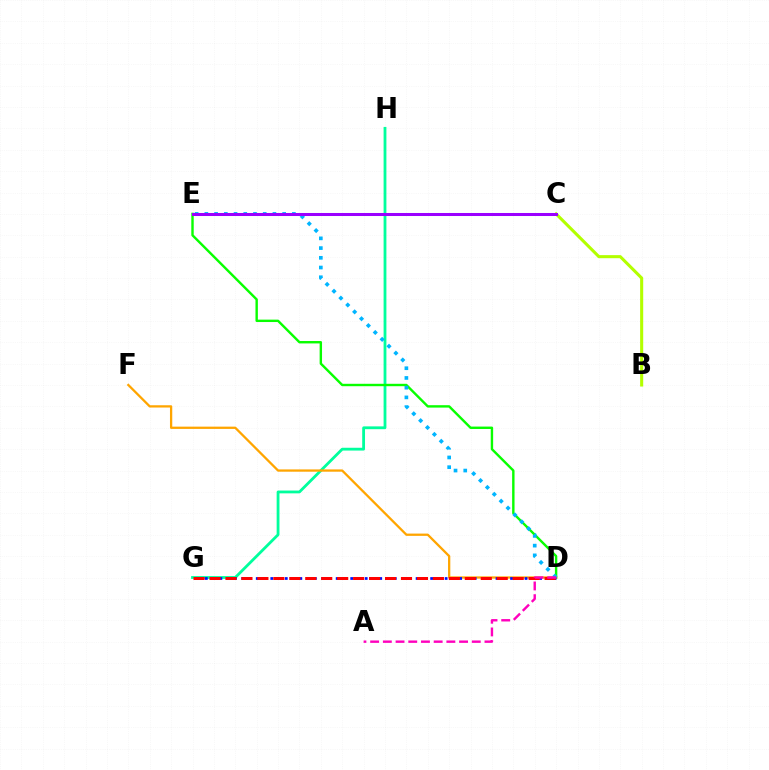{('G', 'H'): [{'color': '#00ff9d', 'line_style': 'solid', 'thickness': 2.02}], ('B', 'C'): [{'color': '#b3ff00', 'line_style': 'solid', 'thickness': 2.21}], ('D', 'E'): [{'color': '#08ff00', 'line_style': 'solid', 'thickness': 1.73}, {'color': '#00b5ff', 'line_style': 'dotted', 'thickness': 2.64}], ('D', 'F'): [{'color': '#ffa500', 'line_style': 'solid', 'thickness': 1.64}], ('D', 'G'): [{'color': '#0010ff', 'line_style': 'dotted', 'thickness': 1.97}, {'color': '#ff0000', 'line_style': 'dashed', 'thickness': 2.17}], ('C', 'E'): [{'color': '#9b00ff', 'line_style': 'solid', 'thickness': 2.18}], ('A', 'D'): [{'color': '#ff00bd', 'line_style': 'dashed', 'thickness': 1.73}]}